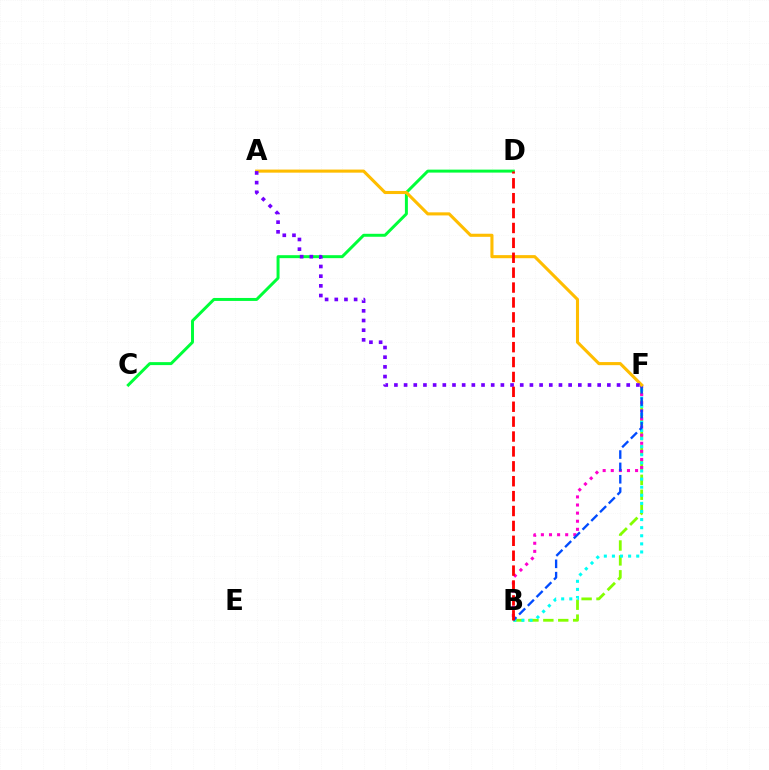{('B', 'F'): [{'color': '#84ff00', 'line_style': 'dashed', 'thickness': 2.03}, {'color': '#ff00cf', 'line_style': 'dotted', 'thickness': 2.2}, {'color': '#00fff6', 'line_style': 'dotted', 'thickness': 2.2}, {'color': '#004bff', 'line_style': 'dashed', 'thickness': 1.68}], ('C', 'D'): [{'color': '#00ff39', 'line_style': 'solid', 'thickness': 2.14}], ('A', 'F'): [{'color': '#ffbd00', 'line_style': 'solid', 'thickness': 2.22}, {'color': '#7200ff', 'line_style': 'dotted', 'thickness': 2.63}], ('B', 'D'): [{'color': '#ff0000', 'line_style': 'dashed', 'thickness': 2.02}]}